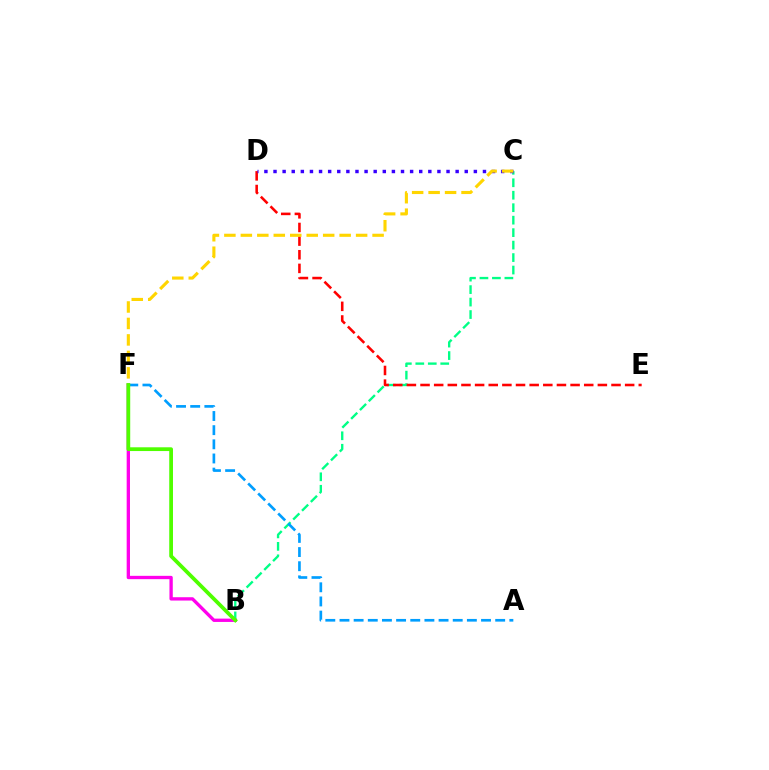{('B', 'C'): [{'color': '#00ff86', 'line_style': 'dashed', 'thickness': 1.69}], ('D', 'E'): [{'color': '#ff0000', 'line_style': 'dashed', 'thickness': 1.85}], ('B', 'F'): [{'color': '#ff00ed', 'line_style': 'solid', 'thickness': 2.39}, {'color': '#4fff00', 'line_style': 'solid', 'thickness': 2.7}], ('C', 'D'): [{'color': '#3700ff', 'line_style': 'dotted', 'thickness': 2.47}], ('A', 'F'): [{'color': '#009eff', 'line_style': 'dashed', 'thickness': 1.92}], ('C', 'F'): [{'color': '#ffd500', 'line_style': 'dashed', 'thickness': 2.24}]}